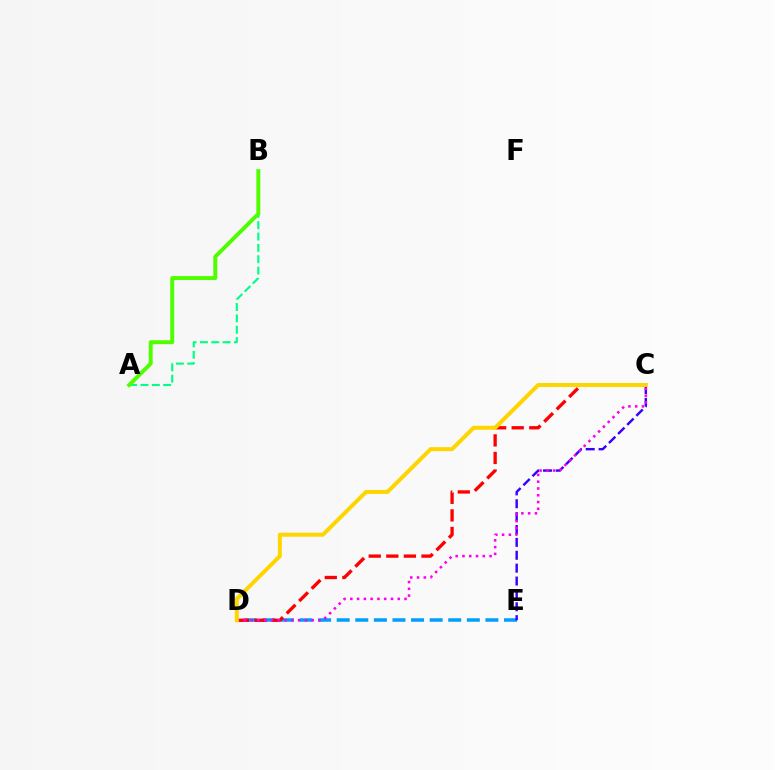{('D', 'E'): [{'color': '#009eff', 'line_style': 'dashed', 'thickness': 2.53}], ('A', 'B'): [{'color': '#00ff86', 'line_style': 'dashed', 'thickness': 1.54}, {'color': '#4fff00', 'line_style': 'solid', 'thickness': 2.83}], ('C', 'E'): [{'color': '#3700ff', 'line_style': 'dashed', 'thickness': 1.75}], ('C', 'D'): [{'color': '#ff0000', 'line_style': 'dashed', 'thickness': 2.39}, {'color': '#ff00ed', 'line_style': 'dotted', 'thickness': 1.84}, {'color': '#ffd500', 'line_style': 'solid', 'thickness': 2.87}]}